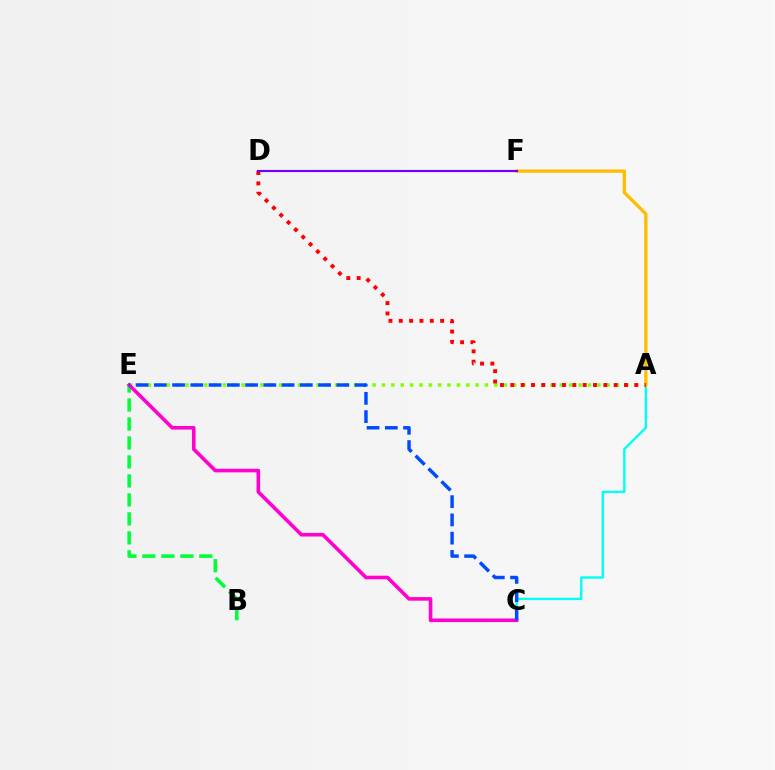{('A', 'C'): [{'color': '#00fff6', 'line_style': 'solid', 'thickness': 1.71}], ('B', 'E'): [{'color': '#00ff39', 'line_style': 'dashed', 'thickness': 2.58}], ('A', 'E'): [{'color': '#84ff00', 'line_style': 'dotted', 'thickness': 2.54}], ('C', 'E'): [{'color': '#ff00cf', 'line_style': 'solid', 'thickness': 2.59}, {'color': '#004bff', 'line_style': 'dashed', 'thickness': 2.48}], ('A', 'F'): [{'color': '#ffbd00', 'line_style': 'solid', 'thickness': 2.38}], ('A', 'D'): [{'color': '#ff0000', 'line_style': 'dotted', 'thickness': 2.81}], ('D', 'F'): [{'color': '#7200ff', 'line_style': 'solid', 'thickness': 1.57}]}